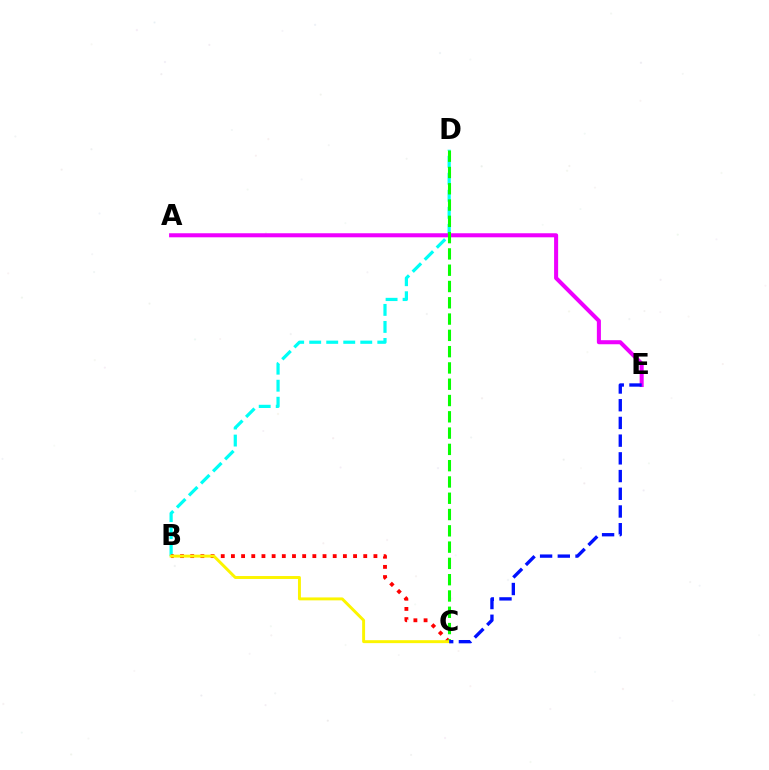{('B', 'D'): [{'color': '#00fff6', 'line_style': 'dashed', 'thickness': 2.31}], ('B', 'C'): [{'color': '#ff0000', 'line_style': 'dotted', 'thickness': 2.77}, {'color': '#fcf500', 'line_style': 'solid', 'thickness': 2.11}], ('A', 'E'): [{'color': '#ee00ff', 'line_style': 'solid', 'thickness': 2.91}], ('C', 'D'): [{'color': '#08ff00', 'line_style': 'dashed', 'thickness': 2.21}], ('C', 'E'): [{'color': '#0010ff', 'line_style': 'dashed', 'thickness': 2.41}]}